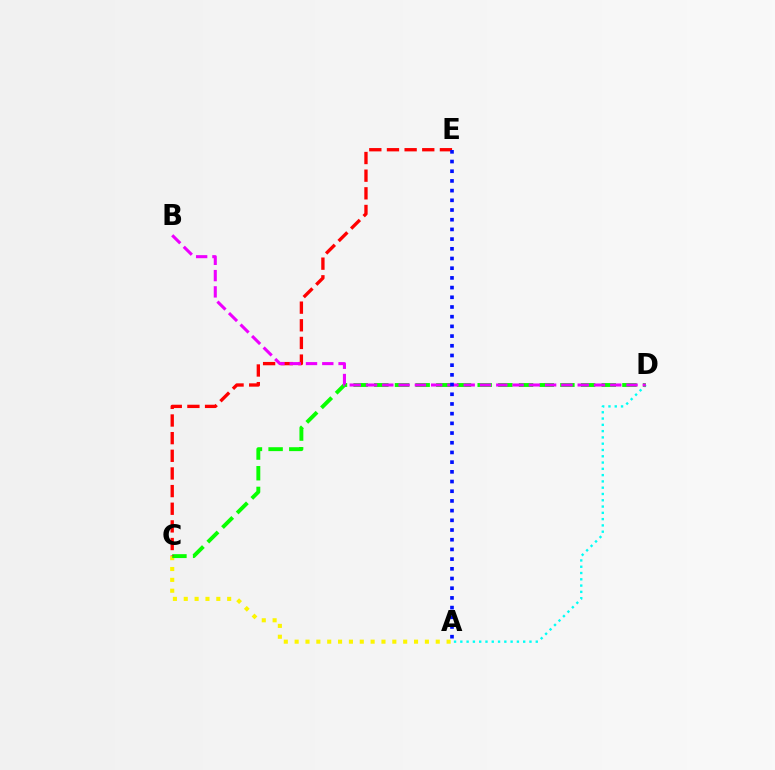{('A', 'C'): [{'color': '#fcf500', 'line_style': 'dotted', 'thickness': 2.95}], ('A', 'D'): [{'color': '#00fff6', 'line_style': 'dotted', 'thickness': 1.71}], ('C', 'D'): [{'color': '#08ff00', 'line_style': 'dashed', 'thickness': 2.81}], ('C', 'E'): [{'color': '#ff0000', 'line_style': 'dashed', 'thickness': 2.4}], ('B', 'D'): [{'color': '#ee00ff', 'line_style': 'dashed', 'thickness': 2.21}], ('A', 'E'): [{'color': '#0010ff', 'line_style': 'dotted', 'thickness': 2.63}]}